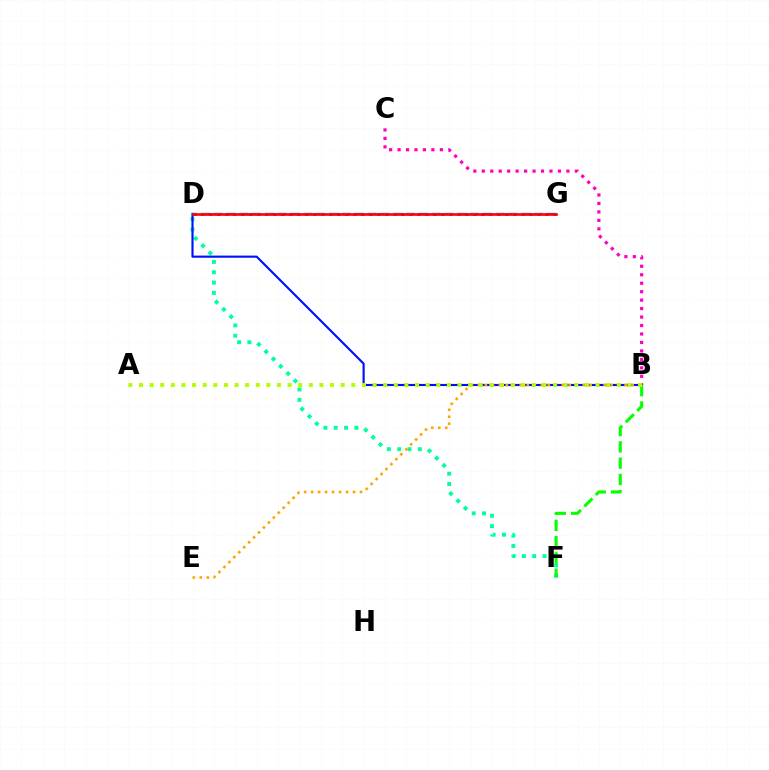{('D', 'F'): [{'color': '#00ff9d', 'line_style': 'dotted', 'thickness': 2.81}], ('B', 'D'): [{'color': '#0010ff', 'line_style': 'solid', 'thickness': 1.54}], ('D', 'G'): [{'color': '#9b00ff', 'line_style': 'dotted', 'thickness': 2.18}, {'color': '#00b5ff', 'line_style': 'dashed', 'thickness': 1.74}, {'color': '#ff0000', 'line_style': 'solid', 'thickness': 1.89}], ('B', 'C'): [{'color': '#ff00bd', 'line_style': 'dotted', 'thickness': 2.3}], ('B', 'F'): [{'color': '#08ff00', 'line_style': 'dashed', 'thickness': 2.21}], ('B', 'E'): [{'color': '#ffa500', 'line_style': 'dotted', 'thickness': 1.9}], ('A', 'B'): [{'color': '#b3ff00', 'line_style': 'dotted', 'thickness': 2.88}]}